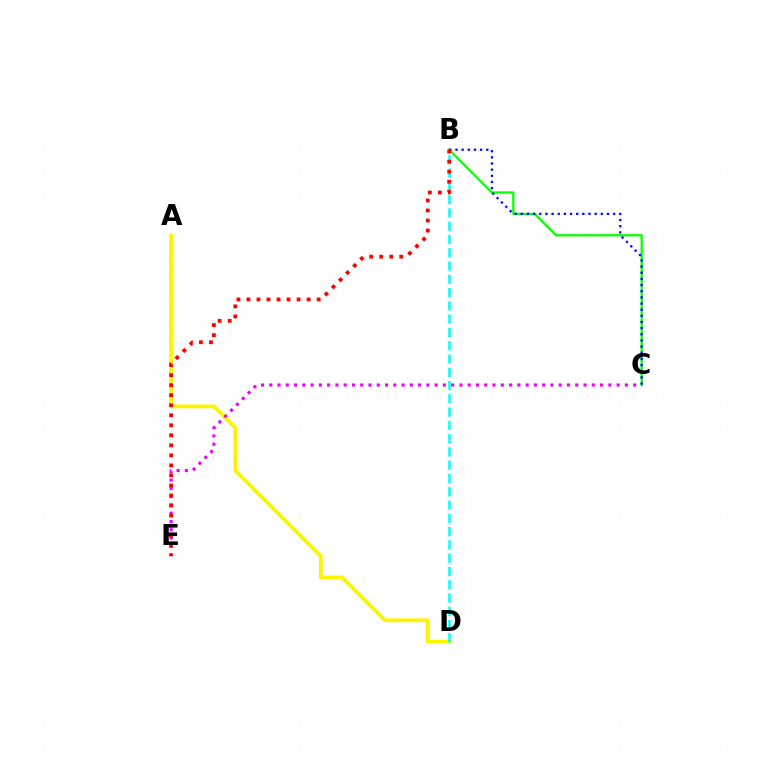{('A', 'D'): [{'color': '#fcf500', 'line_style': 'solid', 'thickness': 2.75}], ('B', 'C'): [{'color': '#08ff00', 'line_style': 'solid', 'thickness': 1.62}, {'color': '#0010ff', 'line_style': 'dotted', 'thickness': 1.67}], ('C', 'E'): [{'color': '#ee00ff', 'line_style': 'dotted', 'thickness': 2.25}], ('B', 'D'): [{'color': '#00fff6', 'line_style': 'dashed', 'thickness': 1.8}], ('B', 'E'): [{'color': '#ff0000', 'line_style': 'dotted', 'thickness': 2.73}]}